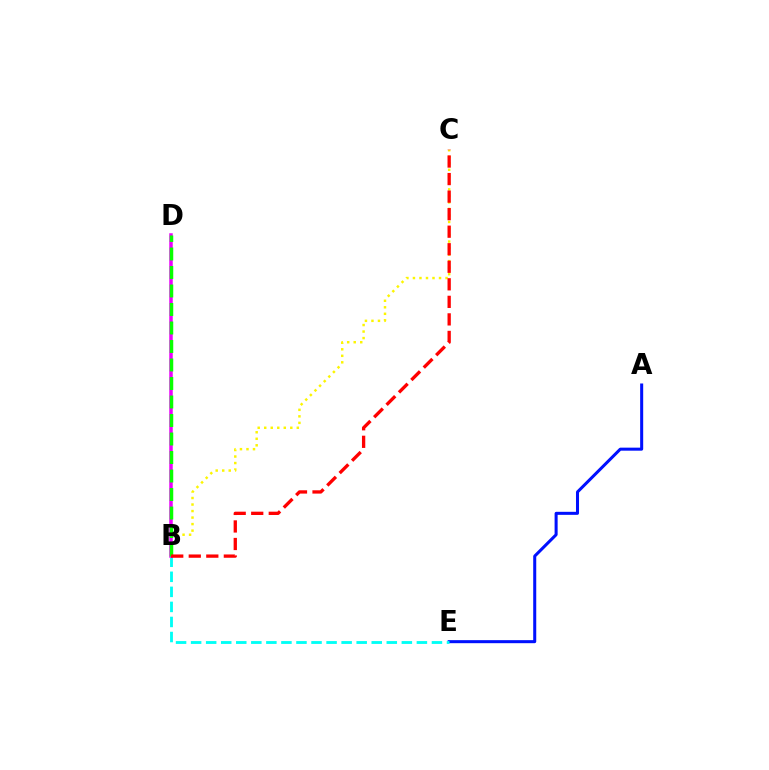{('B', 'C'): [{'color': '#fcf500', 'line_style': 'dotted', 'thickness': 1.77}, {'color': '#ff0000', 'line_style': 'dashed', 'thickness': 2.38}], ('A', 'E'): [{'color': '#0010ff', 'line_style': 'solid', 'thickness': 2.18}], ('B', 'E'): [{'color': '#00fff6', 'line_style': 'dashed', 'thickness': 2.04}], ('B', 'D'): [{'color': '#ee00ff', 'line_style': 'solid', 'thickness': 2.52}, {'color': '#08ff00', 'line_style': 'dashed', 'thickness': 2.51}]}